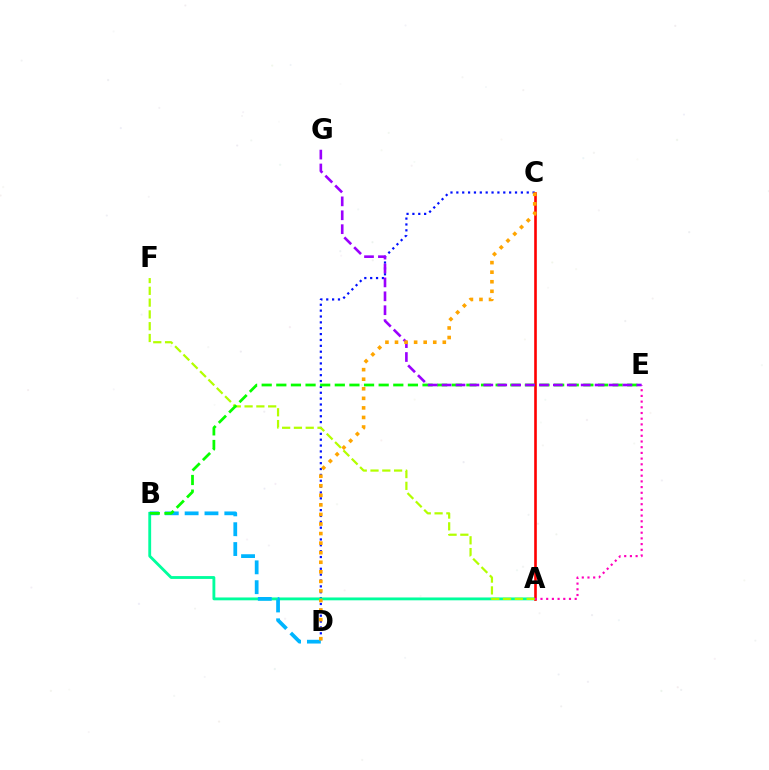{('C', 'D'): [{'color': '#0010ff', 'line_style': 'dotted', 'thickness': 1.59}, {'color': '#ffa500', 'line_style': 'dotted', 'thickness': 2.6}], ('A', 'B'): [{'color': '#00ff9d', 'line_style': 'solid', 'thickness': 2.05}], ('A', 'C'): [{'color': '#ff0000', 'line_style': 'solid', 'thickness': 1.89}], ('A', 'E'): [{'color': '#ff00bd', 'line_style': 'dotted', 'thickness': 1.55}], ('B', 'D'): [{'color': '#00b5ff', 'line_style': 'dashed', 'thickness': 2.7}], ('A', 'F'): [{'color': '#b3ff00', 'line_style': 'dashed', 'thickness': 1.6}], ('B', 'E'): [{'color': '#08ff00', 'line_style': 'dashed', 'thickness': 1.99}], ('E', 'G'): [{'color': '#9b00ff', 'line_style': 'dashed', 'thickness': 1.89}]}